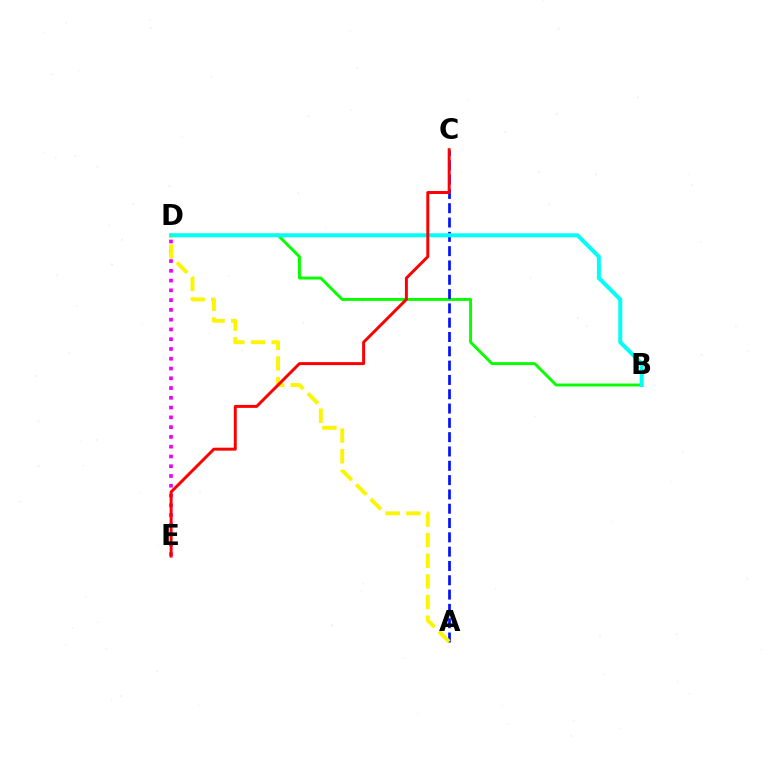{('D', 'E'): [{'color': '#ee00ff', 'line_style': 'dotted', 'thickness': 2.65}], ('B', 'D'): [{'color': '#08ff00', 'line_style': 'solid', 'thickness': 2.11}, {'color': '#00fff6', 'line_style': 'solid', 'thickness': 2.87}], ('A', 'C'): [{'color': '#0010ff', 'line_style': 'dashed', 'thickness': 1.94}], ('A', 'D'): [{'color': '#fcf500', 'line_style': 'dashed', 'thickness': 2.8}], ('C', 'E'): [{'color': '#ff0000', 'line_style': 'solid', 'thickness': 2.13}]}